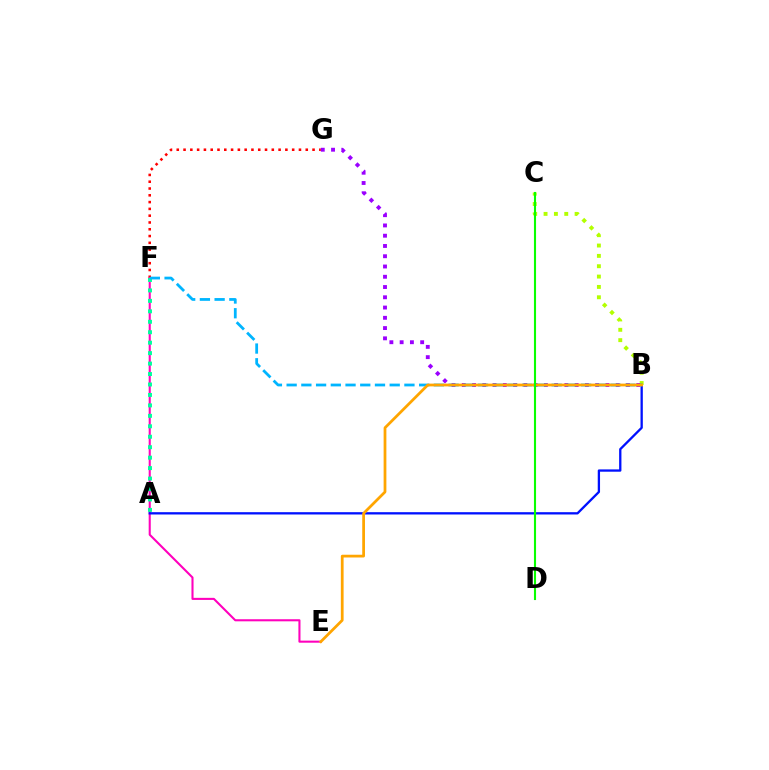{('F', 'G'): [{'color': '#ff0000', 'line_style': 'dotted', 'thickness': 1.84}], ('E', 'F'): [{'color': '#ff00bd', 'line_style': 'solid', 'thickness': 1.5}], ('A', 'F'): [{'color': '#00ff9d', 'line_style': 'dotted', 'thickness': 2.84}], ('B', 'C'): [{'color': '#b3ff00', 'line_style': 'dotted', 'thickness': 2.81}], ('A', 'B'): [{'color': '#0010ff', 'line_style': 'solid', 'thickness': 1.66}], ('B', 'G'): [{'color': '#9b00ff', 'line_style': 'dotted', 'thickness': 2.79}], ('B', 'F'): [{'color': '#00b5ff', 'line_style': 'dashed', 'thickness': 2.0}], ('B', 'E'): [{'color': '#ffa500', 'line_style': 'solid', 'thickness': 1.98}], ('C', 'D'): [{'color': '#08ff00', 'line_style': 'solid', 'thickness': 1.52}]}